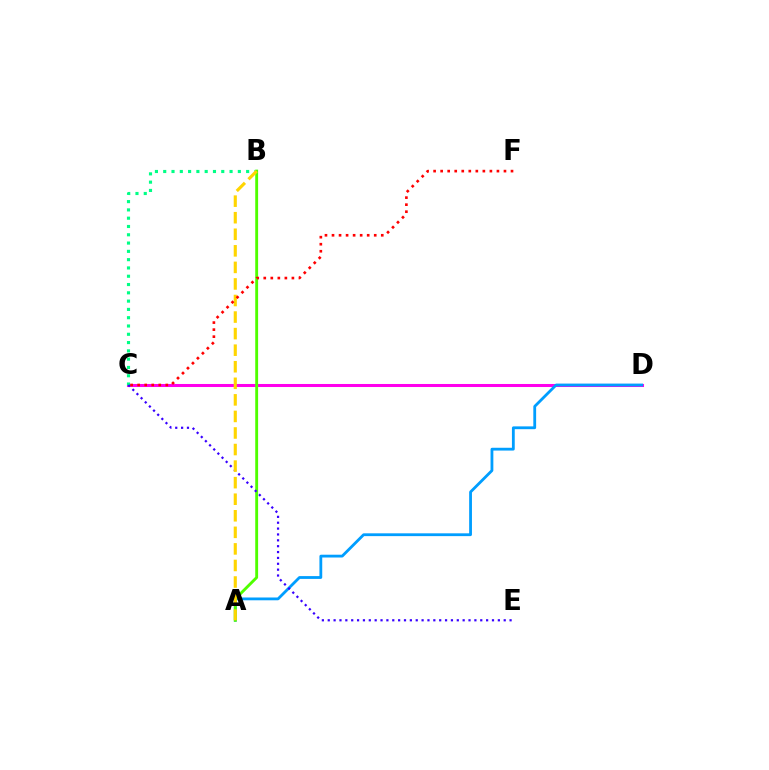{('C', 'D'): [{'color': '#ff00ed', 'line_style': 'solid', 'thickness': 2.19}], ('B', 'C'): [{'color': '#00ff86', 'line_style': 'dotted', 'thickness': 2.25}], ('A', 'D'): [{'color': '#009eff', 'line_style': 'solid', 'thickness': 2.02}], ('A', 'B'): [{'color': '#4fff00', 'line_style': 'solid', 'thickness': 2.07}, {'color': '#ffd500', 'line_style': 'dashed', 'thickness': 2.25}], ('C', 'E'): [{'color': '#3700ff', 'line_style': 'dotted', 'thickness': 1.59}], ('C', 'F'): [{'color': '#ff0000', 'line_style': 'dotted', 'thickness': 1.91}]}